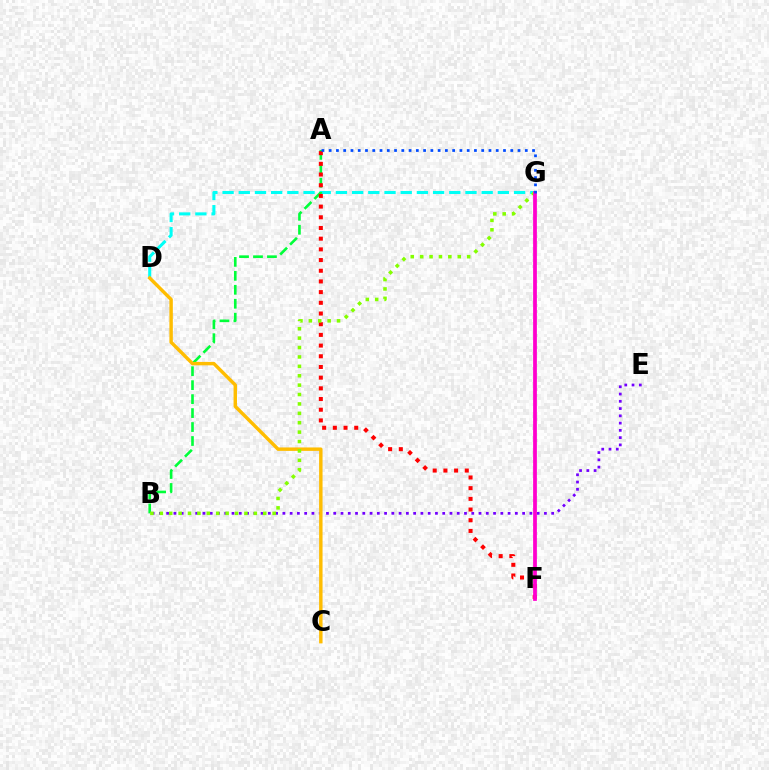{('D', 'G'): [{'color': '#00fff6', 'line_style': 'dashed', 'thickness': 2.2}], ('B', 'E'): [{'color': '#7200ff', 'line_style': 'dotted', 'thickness': 1.97}], ('A', 'B'): [{'color': '#00ff39', 'line_style': 'dashed', 'thickness': 1.9}], ('A', 'F'): [{'color': '#ff0000', 'line_style': 'dotted', 'thickness': 2.9}], ('C', 'D'): [{'color': '#ffbd00', 'line_style': 'solid', 'thickness': 2.47}], ('B', 'G'): [{'color': '#84ff00', 'line_style': 'dotted', 'thickness': 2.55}], ('F', 'G'): [{'color': '#ff00cf', 'line_style': 'solid', 'thickness': 2.71}], ('A', 'G'): [{'color': '#004bff', 'line_style': 'dotted', 'thickness': 1.97}]}